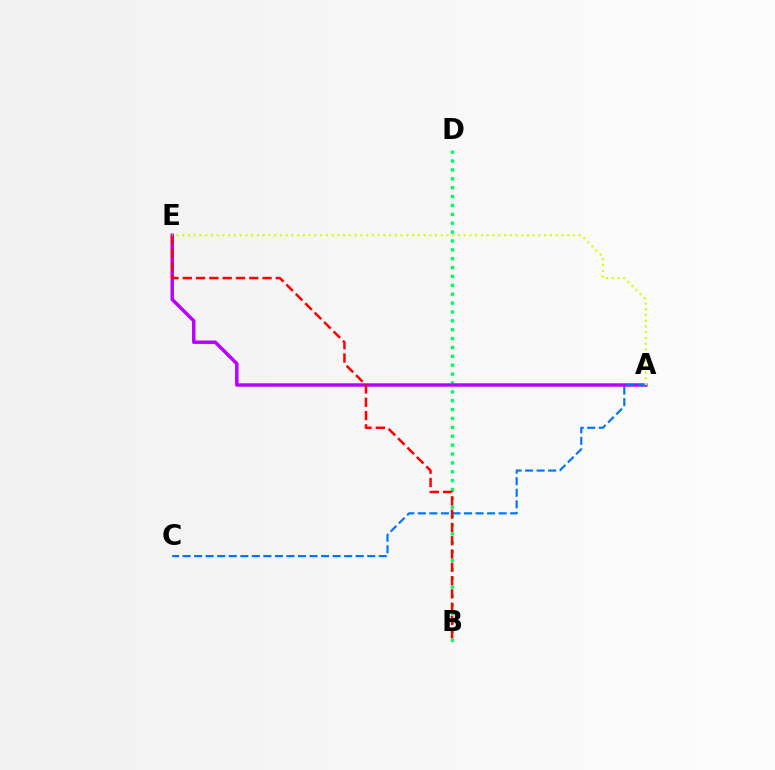{('B', 'D'): [{'color': '#00ff5c', 'line_style': 'dotted', 'thickness': 2.41}], ('A', 'E'): [{'color': '#b900ff', 'line_style': 'solid', 'thickness': 2.48}, {'color': '#d1ff00', 'line_style': 'dotted', 'thickness': 1.56}], ('A', 'C'): [{'color': '#0074ff', 'line_style': 'dashed', 'thickness': 1.57}], ('B', 'E'): [{'color': '#ff0000', 'line_style': 'dashed', 'thickness': 1.81}]}